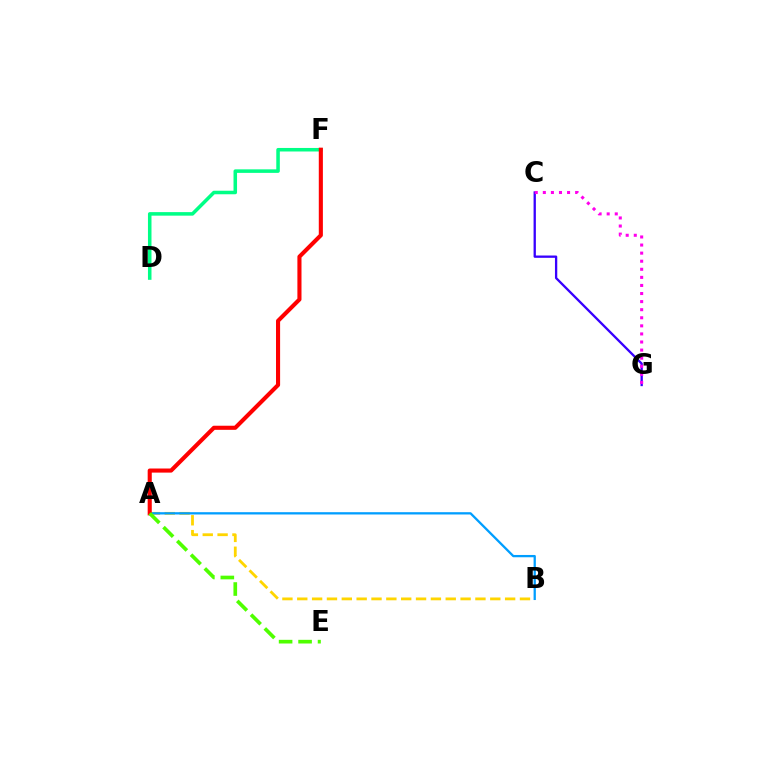{('A', 'B'): [{'color': '#ffd500', 'line_style': 'dashed', 'thickness': 2.02}, {'color': '#009eff', 'line_style': 'solid', 'thickness': 1.64}], ('C', 'G'): [{'color': '#3700ff', 'line_style': 'solid', 'thickness': 1.66}, {'color': '#ff00ed', 'line_style': 'dotted', 'thickness': 2.2}], ('D', 'F'): [{'color': '#00ff86', 'line_style': 'solid', 'thickness': 2.54}], ('A', 'F'): [{'color': '#ff0000', 'line_style': 'solid', 'thickness': 2.95}], ('A', 'E'): [{'color': '#4fff00', 'line_style': 'dashed', 'thickness': 2.65}]}